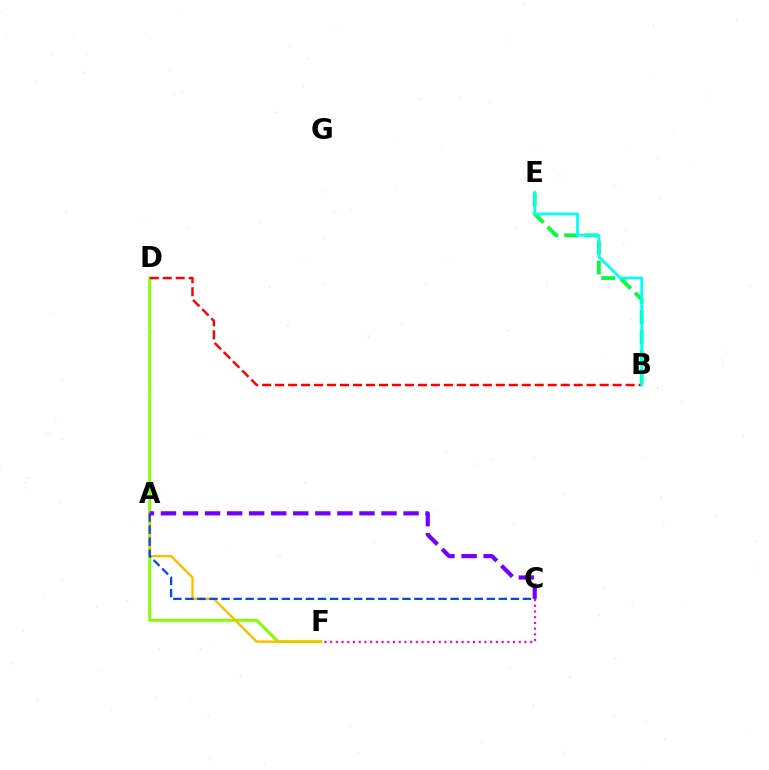{('C', 'F'): [{'color': '#ff00cf', 'line_style': 'dotted', 'thickness': 1.55}], ('B', 'E'): [{'color': '#00ff39', 'line_style': 'dashed', 'thickness': 2.71}, {'color': '#00fff6', 'line_style': 'solid', 'thickness': 1.98}], ('D', 'F'): [{'color': '#84ff00', 'line_style': 'solid', 'thickness': 2.11}], ('A', 'F'): [{'color': '#ffbd00', 'line_style': 'solid', 'thickness': 1.71}], ('A', 'C'): [{'color': '#004bff', 'line_style': 'dashed', 'thickness': 1.64}, {'color': '#7200ff', 'line_style': 'dashed', 'thickness': 3.0}], ('B', 'D'): [{'color': '#ff0000', 'line_style': 'dashed', 'thickness': 1.76}]}